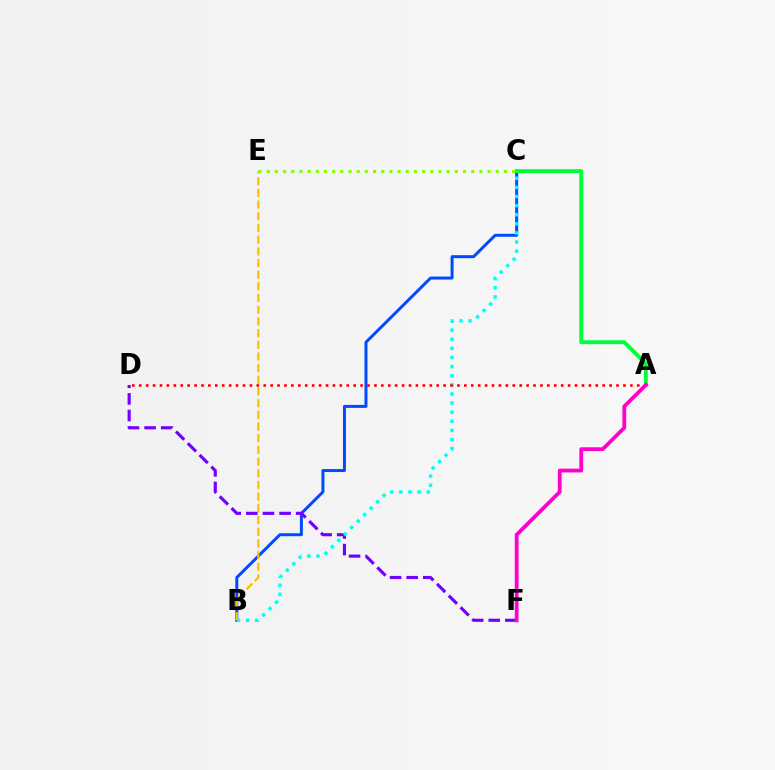{('B', 'C'): [{'color': '#004bff', 'line_style': 'solid', 'thickness': 2.15}, {'color': '#00fff6', 'line_style': 'dotted', 'thickness': 2.48}], ('D', 'F'): [{'color': '#7200ff', 'line_style': 'dashed', 'thickness': 2.26}], ('A', 'D'): [{'color': '#ff0000', 'line_style': 'dotted', 'thickness': 1.88}], ('A', 'C'): [{'color': '#00ff39', 'line_style': 'solid', 'thickness': 2.78}], ('B', 'E'): [{'color': '#ffbd00', 'line_style': 'dashed', 'thickness': 1.59}], ('C', 'E'): [{'color': '#84ff00', 'line_style': 'dotted', 'thickness': 2.22}], ('A', 'F'): [{'color': '#ff00cf', 'line_style': 'solid', 'thickness': 2.73}]}